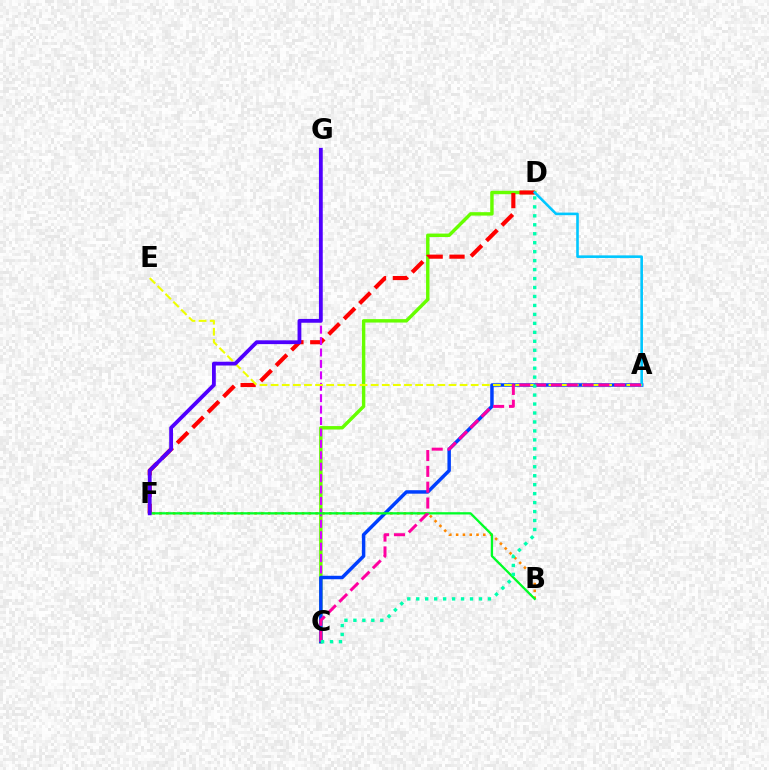{('C', 'D'): [{'color': '#66ff00', 'line_style': 'solid', 'thickness': 2.47}, {'color': '#00ffaf', 'line_style': 'dotted', 'thickness': 2.43}], ('D', 'F'): [{'color': '#ff0000', 'line_style': 'dashed', 'thickness': 2.97}], ('C', 'G'): [{'color': '#d600ff', 'line_style': 'dashed', 'thickness': 1.55}], ('B', 'F'): [{'color': '#ff8800', 'line_style': 'dotted', 'thickness': 1.84}, {'color': '#00ff27', 'line_style': 'solid', 'thickness': 1.65}], ('A', 'C'): [{'color': '#003fff', 'line_style': 'solid', 'thickness': 2.5}, {'color': '#ff00a0', 'line_style': 'dashed', 'thickness': 2.15}], ('A', 'D'): [{'color': '#00c7ff', 'line_style': 'solid', 'thickness': 1.87}], ('A', 'E'): [{'color': '#eeff00', 'line_style': 'dashed', 'thickness': 1.51}], ('F', 'G'): [{'color': '#4f00ff', 'line_style': 'solid', 'thickness': 2.73}]}